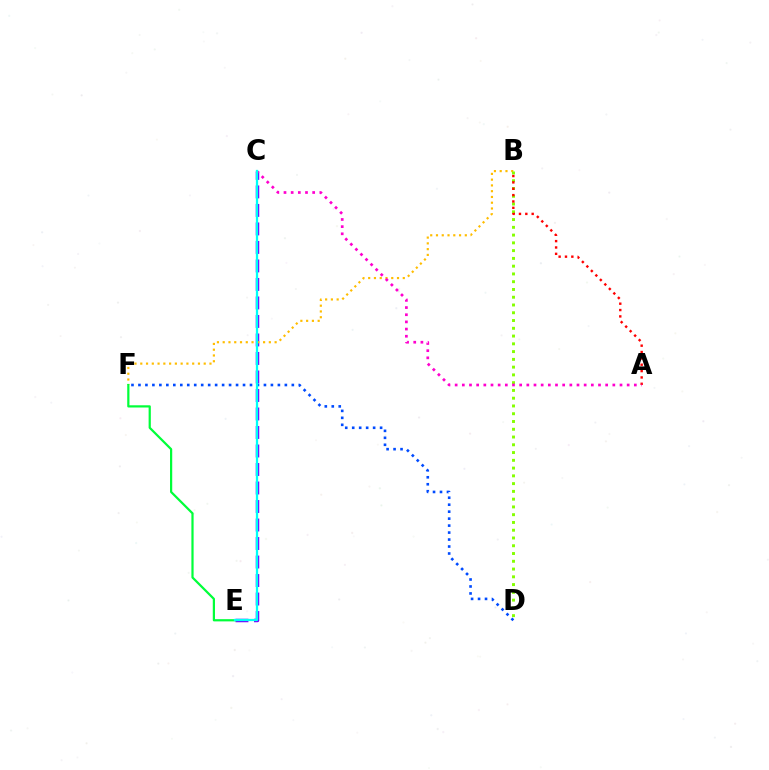{('C', 'E'): [{'color': '#7200ff', 'line_style': 'dashed', 'thickness': 2.51}, {'color': '#00fff6', 'line_style': 'solid', 'thickness': 1.63}], ('B', 'F'): [{'color': '#ffbd00', 'line_style': 'dotted', 'thickness': 1.57}], ('B', 'D'): [{'color': '#84ff00', 'line_style': 'dotted', 'thickness': 2.11}], ('A', 'B'): [{'color': '#ff0000', 'line_style': 'dotted', 'thickness': 1.73}], ('D', 'F'): [{'color': '#004bff', 'line_style': 'dotted', 'thickness': 1.89}], ('E', 'F'): [{'color': '#00ff39', 'line_style': 'solid', 'thickness': 1.6}], ('A', 'C'): [{'color': '#ff00cf', 'line_style': 'dotted', 'thickness': 1.95}]}